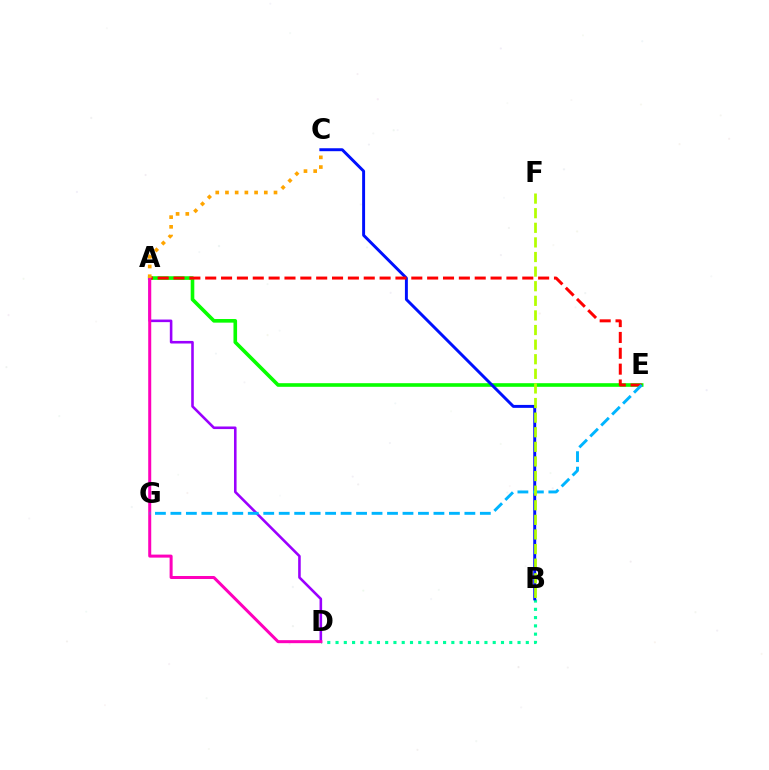{('B', 'D'): [{'color': '#00ff9d', 'line_style': 'dotted', 'thickness': 2.25}], ('A', 'E'): [{'color': '#08ff00', 'line_style': 'solid', 'thickness': 2.61}, {'color': '#ff0000', 'line_style': 'dashed', 'thickness': 2.15}], ('A', 'D'): [{'color': '#9b00ff', 'line_style': 'solid', 'thickness': 1.86}, {'color': '#ff00bd', 'line_style': 'solid', 'thickness': 2.17}], ('B', 'C'): [{'color': '#0010ff', 'line_style': 'solid', 'thickness': 2.12}], ('E', 'G'): [{'color': '#00b5ff', 'line_style': 'dashed', 'thickness': 2.1}], ('B', 'F'): [{'color': '#b3ff00', 'line_style': 'dashed', 'thickness': 1.98}], ('A', 'C'): [{'color': '#ffa500', 'line_style': 'dotted', 'thickness': 2.64}]}